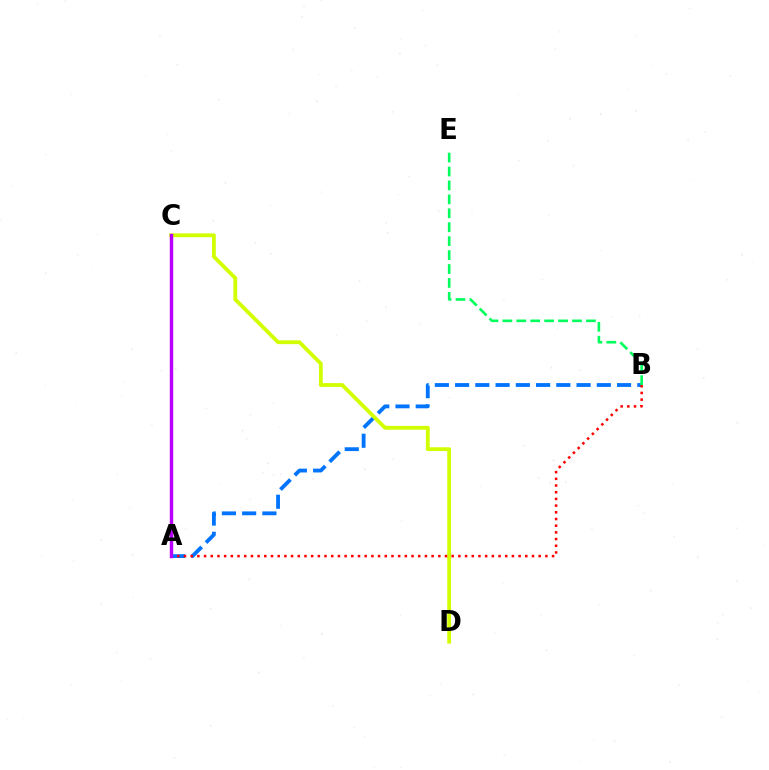{('A', 'B'): [{'color': '#0074ff', 'line_style': 'dashed', 'thickness': 2.75}, {'color': '#ff0000', 'line_style': 'dotted', 'thickness': 1.82}], ('C', 'D'): [{'color': '#d1ff00', 'line_style': 'solid', 'thickness': 2.75}], ('A', 'C'): [{'color': '#b900ff', 'line_style': 'solid', 'thickness': 2.46}], ('B', 'E'): [{'color': '#00ff5c', 'line_style': 'dashed', 'thickness': 1.89}]}